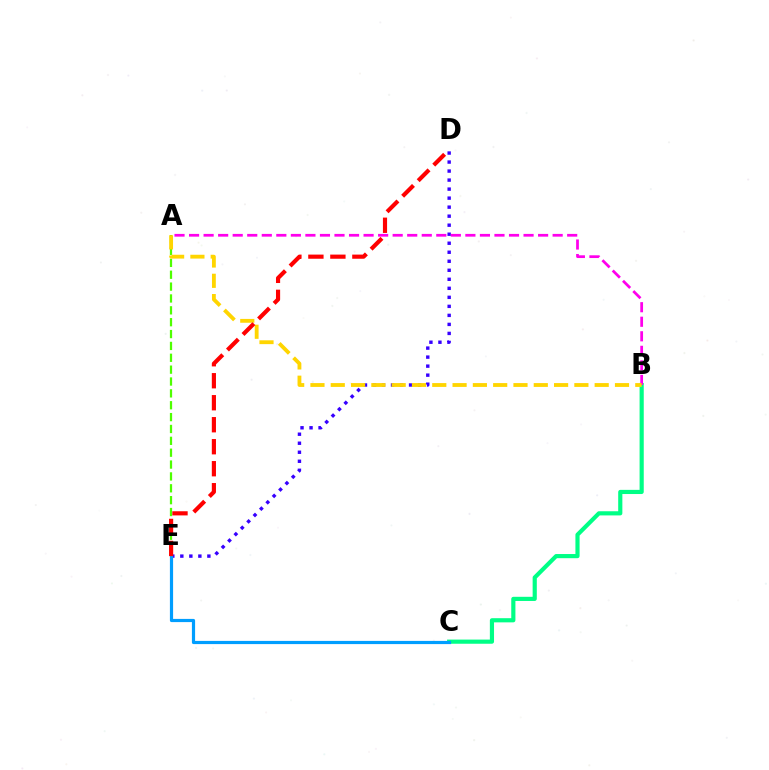{('B', 'C'): [{'color': '#00ff86', 'line_style': 'solid', 'thickness': 3.0}], ('D', 'E'): [{'color': '#3700ff', 'line_style': 'dotted', 'thickness': 2.45}, {'color': '#ff0000', 'line_style': 'dashed', 'thickness': 2.99}], ('A', 'E'): [{'color': '#4fff00', 'line_style': 'dashed', 'thickness': 1.61}], ('A', 'B'): [{'color': '#ff00ed', 'line_style': 'dashed', 'thickness': 1.98}, {'color': '#ffd500', 'line_style': 'dashed', 'thickness': 2.76}], ('C', 'E'): [{'color': '#009eff', 'line_style': 'solid', 'thickness': 2.3}]}